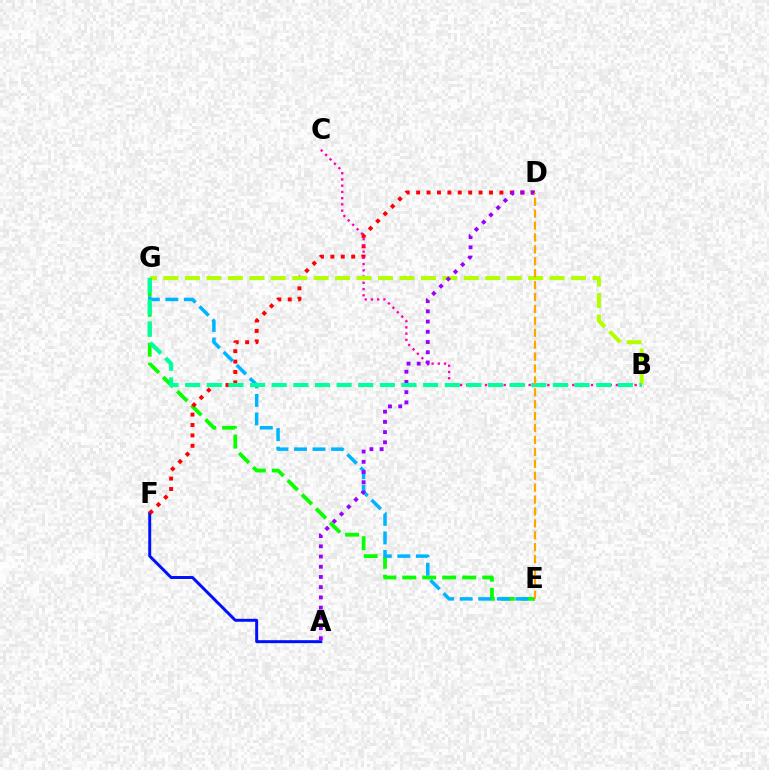{('A', 'F'): [{'color': '#0010ff', 'line_style': 'solid', 'thickness': 2.13}], ('E', 'G'): [{'color': '#08ff00', 'line_style': 'dashed', 'thickness': 2.71}, {'color': '#00b5ff', 'line_style': 'dashed', 'thickness': 2.52}], ('D', 'F'): [{'color': '#ff0000', 'line_style': 'dotted', 'thickness': 2.83}], ('B', 'C'): [{'color': '#ff00bd', 'line_style': 'dotted', 'thickness': 1.69}], ('B', 'G'): [{'color': '#b3ff00', 'line_style': 'dashed', 'thickness': 2.91}, {'color': '#00ff9d', 'line_style': 'dashed', 'thickness': 2.94}], ('A', 'D'): [{'color': '#9b00ff', 'line_style': 'dotted', 'thickness': 2.78}], ('D', 'E'): [{'color': '#ffa500', 'line_style': 'dashed', 'thickness': 1.62}]}